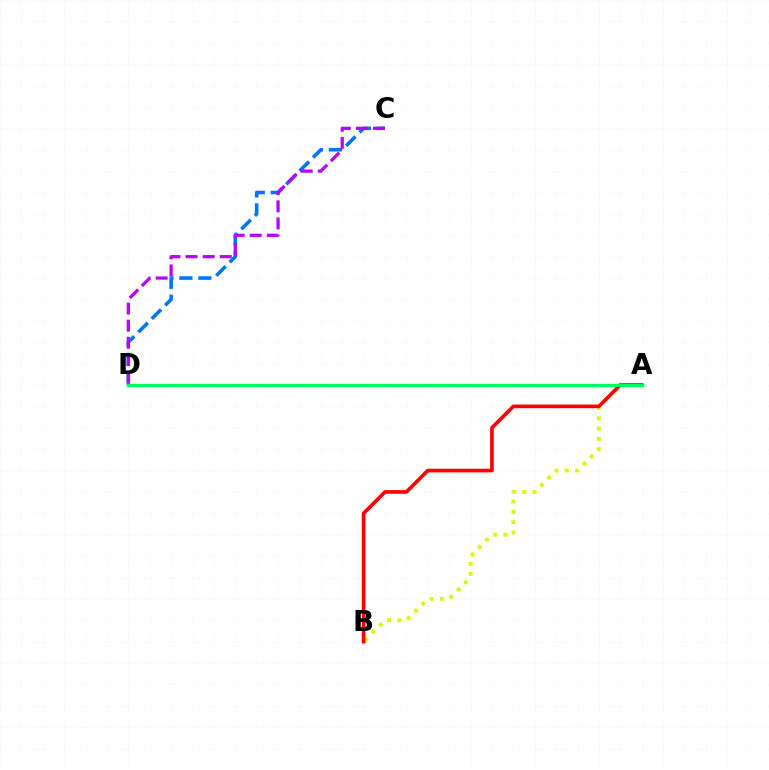{('A', 'B'): [{'color': '#d1ff00', 'line_style': 'dotted', 'thickness': 2.79}, {'color': '#ff0000', 'line_style': 'solid', 'thickness': 2.63}], ('C', 'D'): [{'color': '#0074ff', 'line_style': 'dashed', 'thickness': 2.58}, {'color': '#b900ff', 'line_style': 'dashed', 'thickness': 2.32}], ('A', 'D'): [{'color': '#00ff5c', 'line_style': 'solid', 'thickness': 2.38}]}